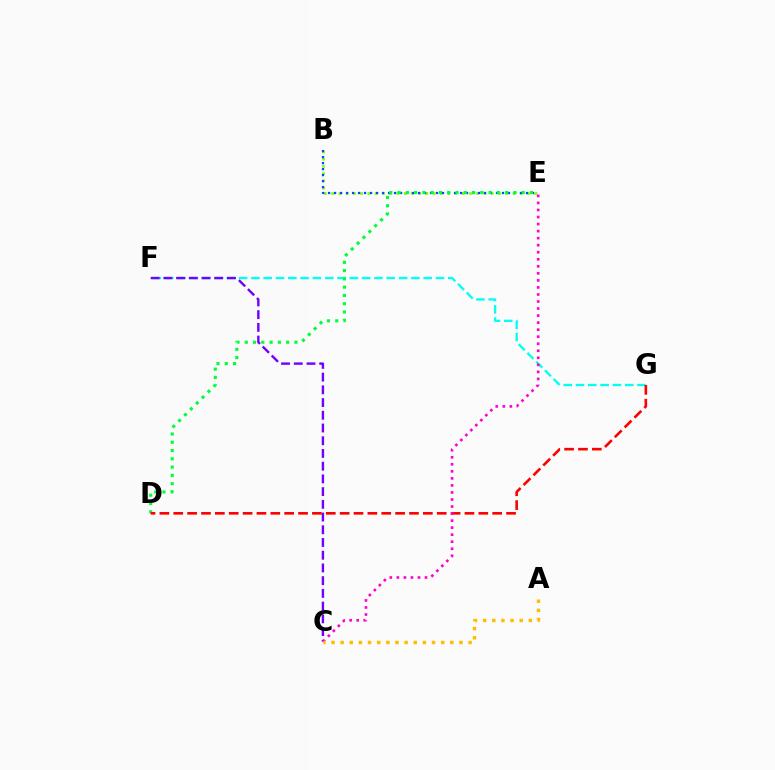{('B', 'E'): [{'color': '#84ff00', 'line_style': 'dotted', 'thickness': 1.97}, {'color': '#004bff', 'line_style': 'dotted', 'thickness': 1.63}], ('F', 'G'): [{'color': '#00fff6', 'line_style': 'dashed', 'thickness': 1.67}], ('C', 'F'): [{'color': '#7200ff', 'line_style': 'dashed', 'thickness': 1.73}], ('D', 'E'): [{'color': '#00ff39', 'line_style': 'dotted', 'thickness': 2.25}], ('D', 'G'): [{'color': '#ff0000', 'line_style': 'dashed', 'thickness': 1.88}], ('C', 'E'): [{'color': '#ff00cf', 'line_style': 'dotted', 'thickness': 1.91}], ('A', 'C'): [{'color': '#ffbd00', 'line_style': 'dotted', 'thickness': 2.48}]}